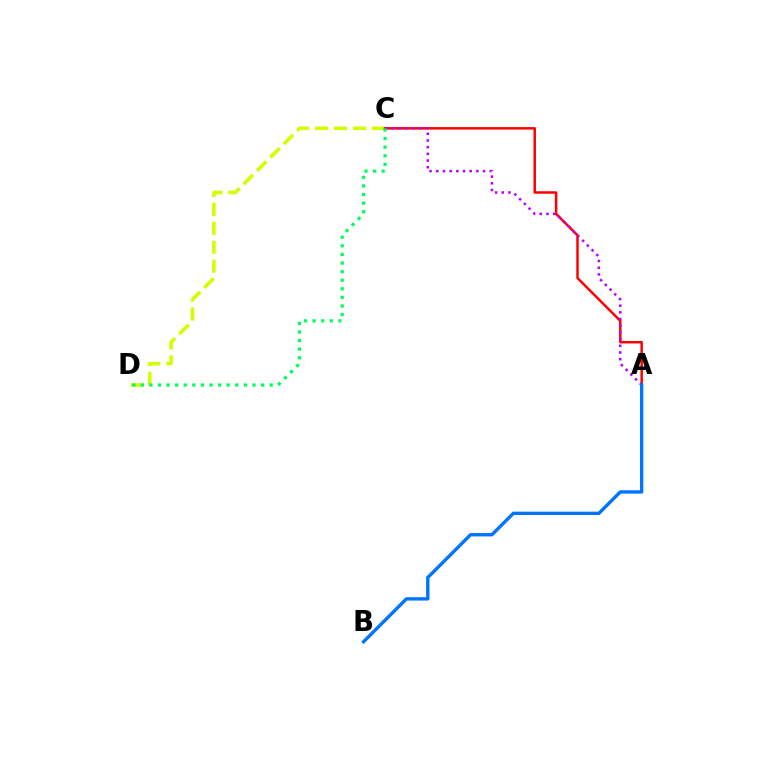{('C', 'D'): [{'color': '#d1ff00', 'line_style': 'dashed', 'thickness': 2.57}, {'color': '#00ff5c', 'line_style': 'dotted', 'thickness': 2.34}], ('A', 'C'): [{'color': '#ff0000', 'line_style': 'solid', 'thickness': 1.79}, {'color': '#b900ff', 'line_style': 'dotted', 'thickness': 1.82}], ('A', 'B'): [{'color': '#0074ff', 'line_style': 'solid', 'thickness': 2.42}]}